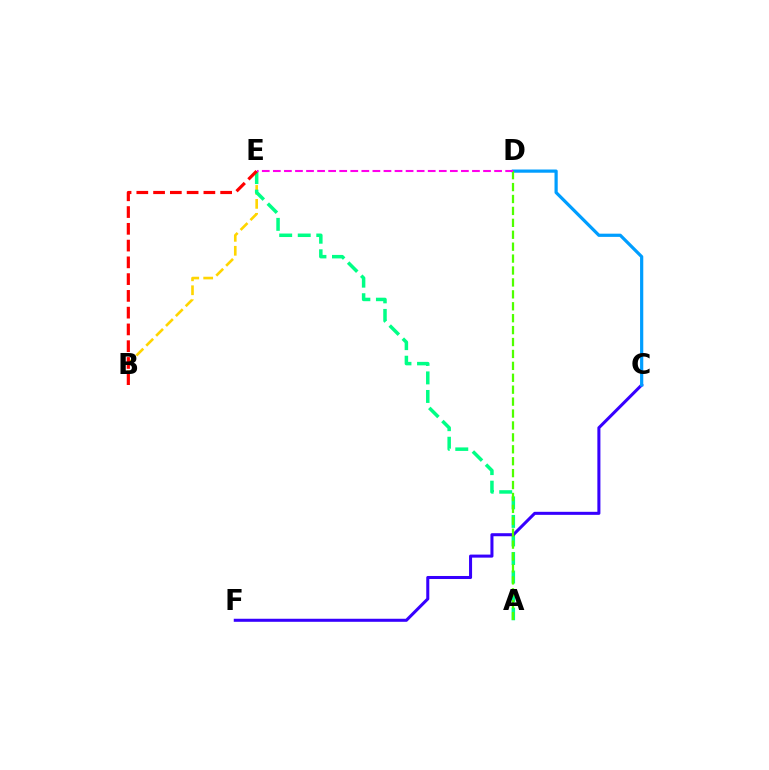{('B', 'E'): [{'color': '#ffd500', 'line_style': 'dashed', 'thickness': 1.89}, {'color': '#ff0000', 'line_style': 'dashed', 'thickness': 2.28}], ('A', 'E'): [{'color': '#00ff86', 'line_style': 'dashed', 'thickness': 2.52}], ('C', 'F'): [{'color': '#3700ff', 'line_style': 'solid', 'thickness': 2.19}], ('C', 'D'): [{'color': '#009eff', 'line_style': 'solid', 'thickness': 2.31}], ('A', 'D'): [{'color': '#4fff00', 'line_style': 'dashed', 'thickness': 1.62}], ('D', 'E'): [{'color': '#ff00ed', 'line_style': 'dashed', 'thickness': 1.5}]}